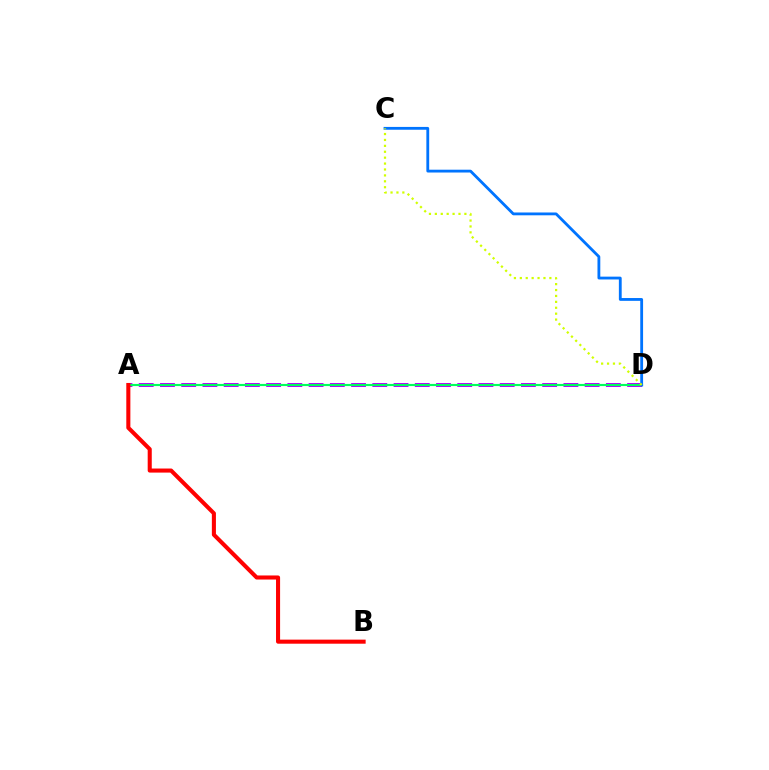{('A', 'D'): [{'color': '#b900ff', 'line_style': 'dashed', 'thickness': 2.88}, {'color': '#00ff5c', 'line_style': 'solid', 'thickness': 1.55}], ('C', 'D'): [{'color': '#0074ff', 'line_style': 'solid', 'thickness': 2.03}, {'color': '#d1ff00', 'line_style': 'dotted', 'thickness': 1.61}], ('A', 'B'): [{'color': '#ff0000', 'line_style': 'solid', 'thickness': 2.93}]}